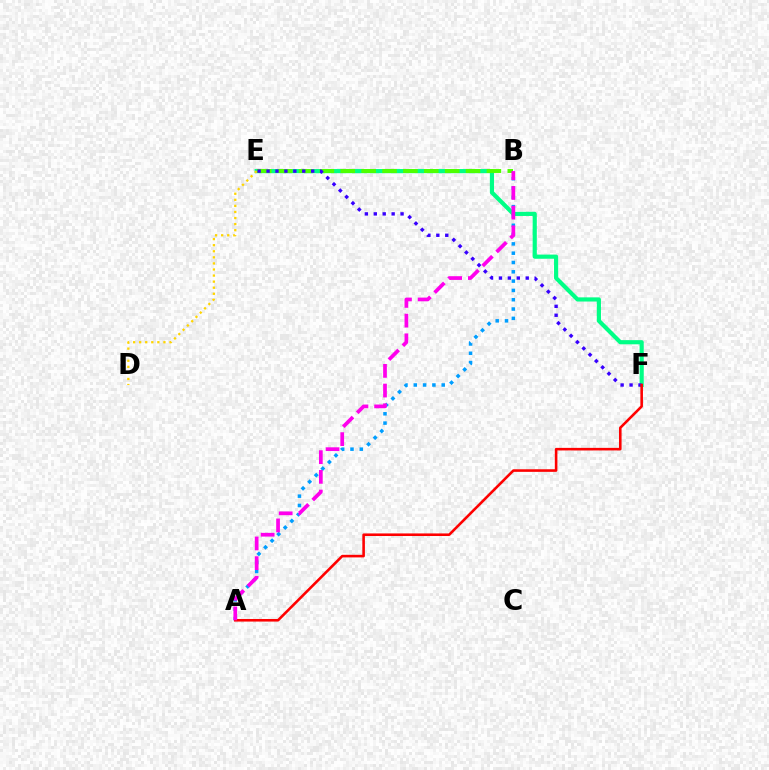{('A', 'B'): [{'color': '#009eff', 'line_style': 'dotted', 'thickness': 2.53}, {'color': '#ff00ed', 'line_style': 'dashed', 'thickness': 2.68}], ('E', 'F'): [{'color': '#00ff86', 'line_style': 'solid', 'thickness': 3.0}, {'color': '#3700ff', 'line_style': 'dotted', 'thickness': 2.43}], ('D', 'E'): [{'color': '#ffd500', 'line_style': 'dotted', 'thickness': 1.65}], ('B', 'E'): [{'color': '#4fff00', 'line_style': 'dashed', 'thickness': 2.84}], ('A', 'F'): [{'color': '#ff0000', 'line_style': 'solid', 'thickness': 1.86}]}